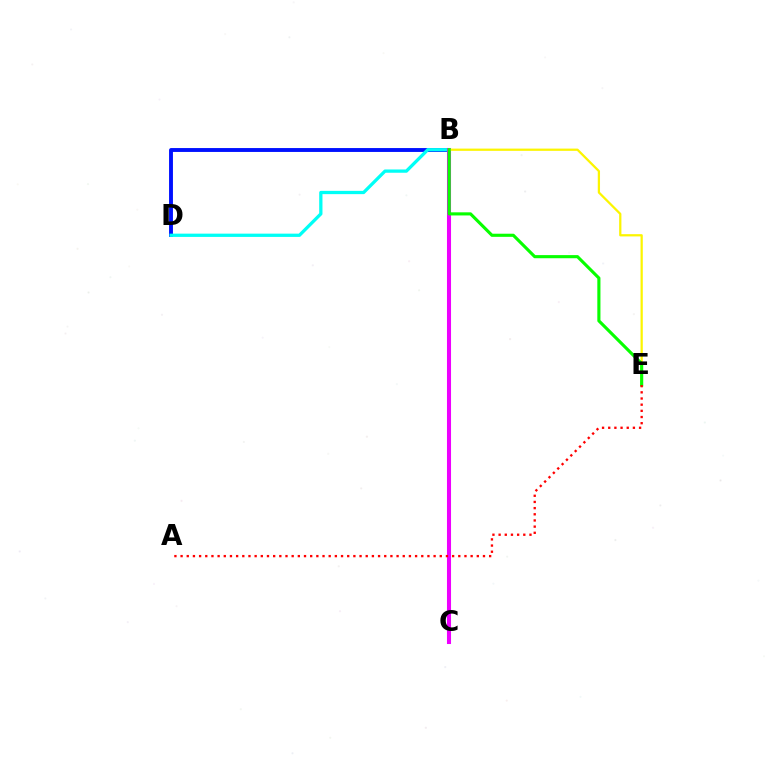{('B', 'D'): [{'color': '#0010ff', 'line_style': 'solid', 'thickness': 2.8}, {'color': '#00fff6', 'line_style': 'solid', 'thickness': 2.36}], ('B', 'C'): [{'color': '#ee00ff', 'line_style': 'solid', 'thickness': 2.92}], ('B', 'E'): [{'color': '#fcf500', 'line_style': 'solid', 'thickness': 1.62}, {'color': '#08ff00', 'line_style': 'solid', 'thickness': 2.25}], ('A', 'E'): [{'color': '#ff0000', 'line_style': 'dotted', 'thickness': 1.68}]}